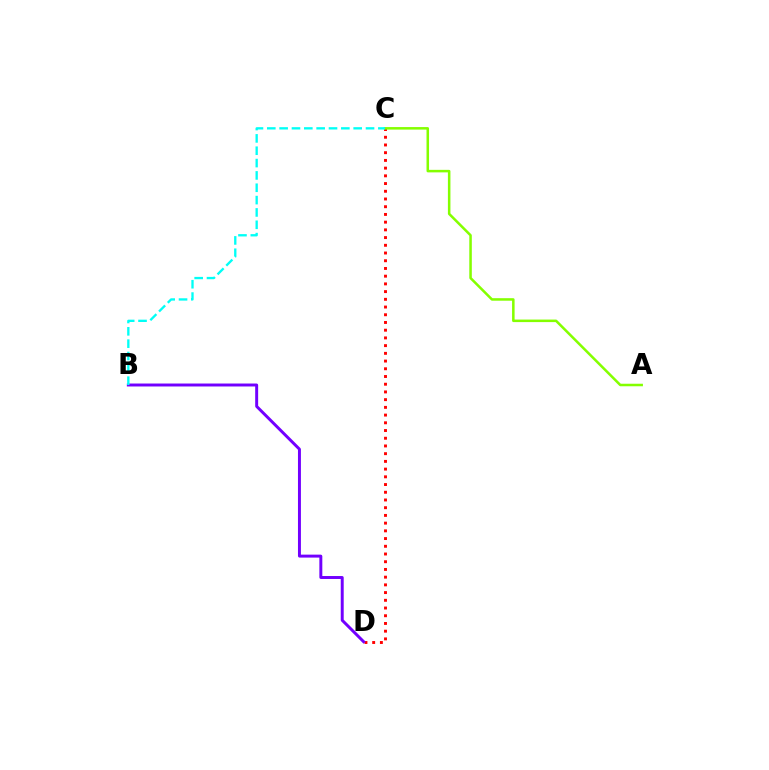{('C', 'D'): [{'color': '#ff0000', 'line_style': 'dotted', 'thickness': 2.1}], ('B', 'D'): [{'color': '#7200ff', 'line_style': 'solid', 'thickness': 2.13}], ('A', 'C'): [{'color': '#84ff00', 'line_style': 'solid', 'thickness': 1.82}], ('B', 'C'): [{'color': '#00fff6', 'line_style': 'dashed', 'thickness': 1.68}]}